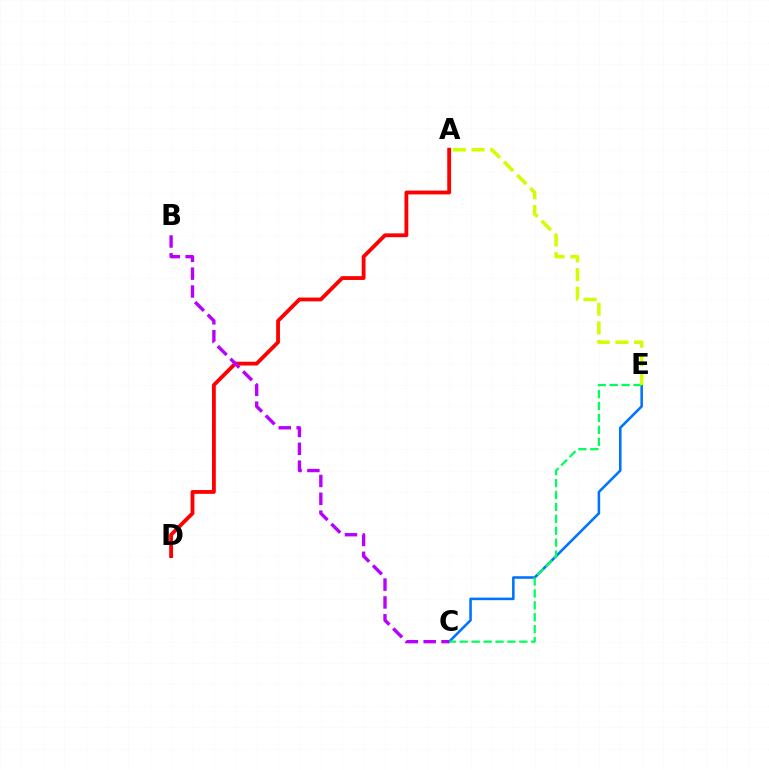{('C', 'E'): [{'color': '#0074ff', 'line_style': 'solid', 'thickness': 1.85}, {'color': '#00ff5c', 'line_style': 'dashed', 'thickness': 1.62}], ('A', 'E'): [{'color': '#d1ff00', 'line_style': 'dashed', 'thickness': 2.54}], ('A', 'D'): [{'color': '#ff0000', 'line_style': 'solid', 'thickness': 2.75}], ('B', 'C'): [{'color': '#b900ff', 'line_style': 'dashed', 'thickness': 2.42}]}